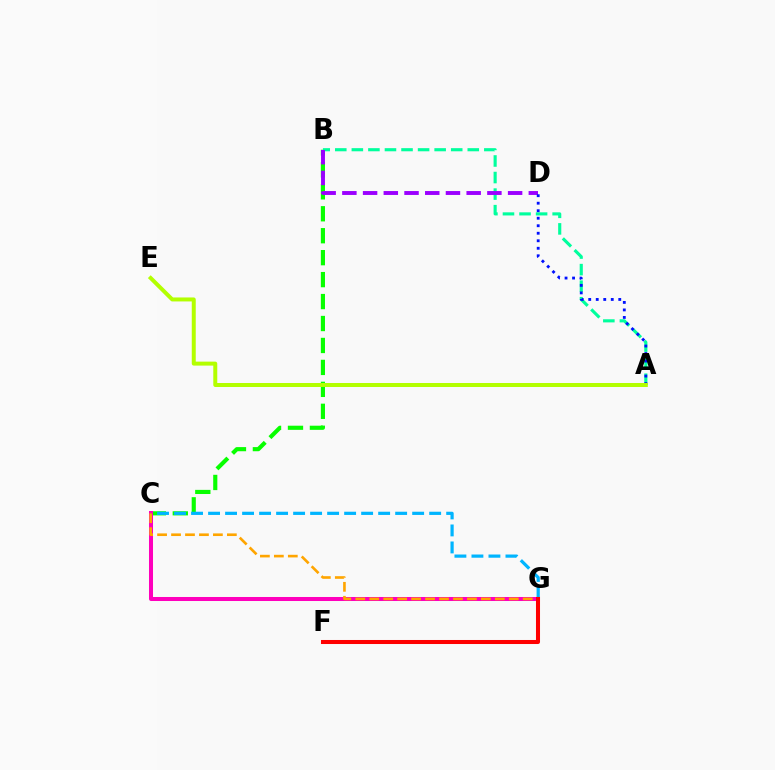{('B', 'C'): [{'color': '#08ff00', 'line_style': 'dashed', 'thickness': 2.98}], ('C', 'G'): [{'color': '#00b5ff', 'line_style': 'dashed', 'thickness': 2.31}, {'color': '#ff00bd', 'line_style': 'solid', 'thickness': 2.89}, {'color': '#ffa500', 'line_style': 'dashed', 'thickness': 1.9}], ('A', 'B'): [{'color': '#00ff9d', 'line_style': 'dashed', 'thickness': 2.25}], ('B', 'D'): [{'color': '#9b00ff', 'line_style': 'dashed', 'thickness': 2.81}], ('F', 'G'): [{'color': '#ff0000', 'line_style': 'solid', 'thickness': 2.91}], ('A', 'D'): [{'color': '#0010ff', 'line_style': 'dotted', 'thickness': 2.04}], ('A', 'E'): [{'color': '#b3ff00', 'line_style': 'solid', 'thickness': 2.86}]}